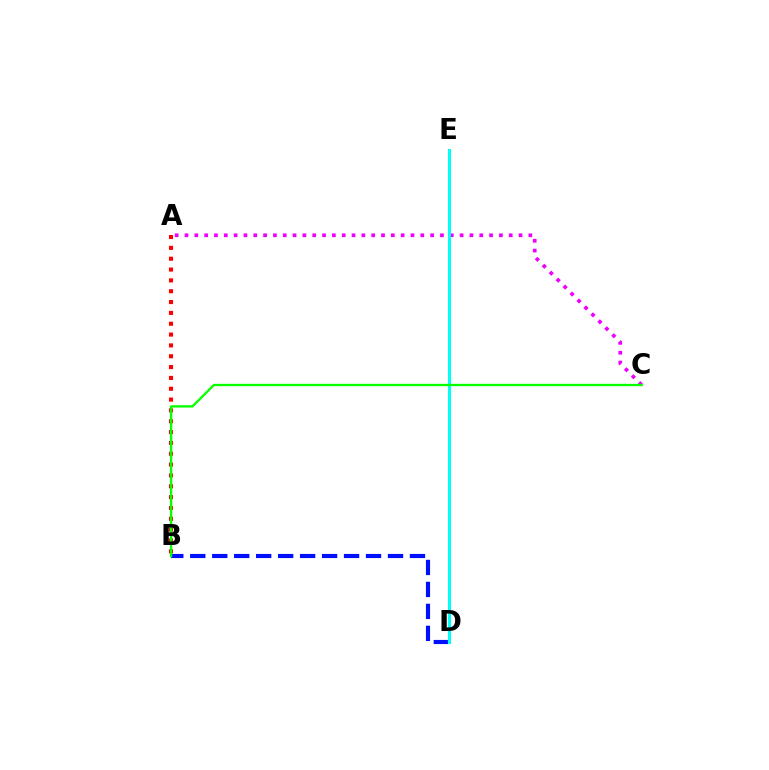{('A', 'C'): [{'color': '#ee00ff', 'line_style': 'dotted', 'thickness': 2.67}], ('B', 'D'): [{'color': '#0010ff', 'line_style': 'dashed', 'thickness': 2.98}], ('A', 'B'): [{'color': '#ff0000', 'line_style': 'dotted', 'thickness': 2.94}], ('D', 'E'): [{'color': '#fcf500', 'line_style': 'dotted', 'thickness': 1.59}, {'color': '#00fff6', 'line_style': 'solid', 'thickness': 2.18}], ('B', 'C'): [{'color': '#08ff00', 'line_style': 'solid', 'thickness': 1.67}]}